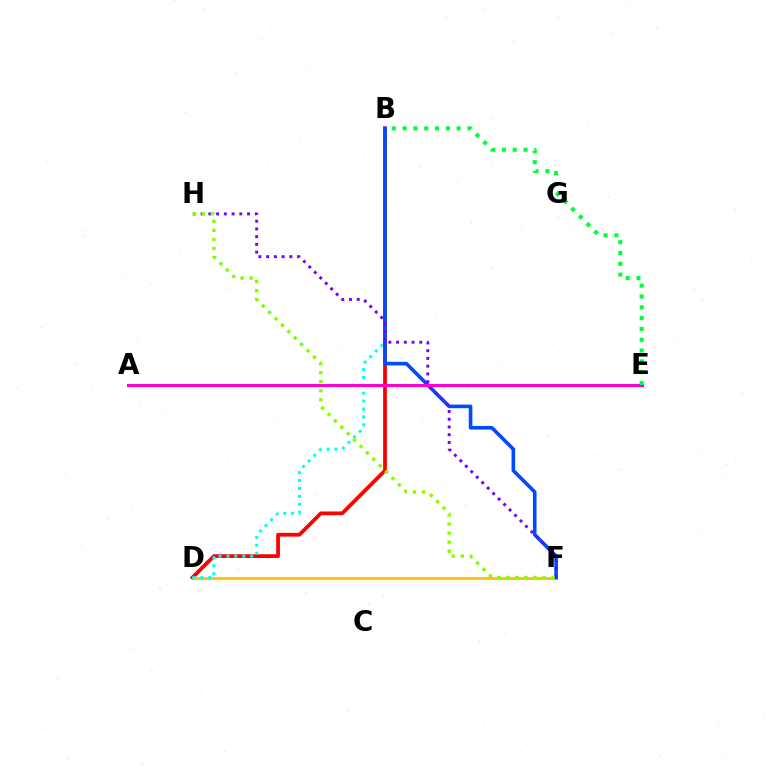{('B', 'D'): [{'color': '#ff0000', 'line_style': 'solid', 'thickness': 2.7}, {'color': '#00fff6', 'line_style': 'dotted', 'thickness': 2.15}], ('D', 'F'): [{'color': '#ffbd00', 'line_style': 'solid', 'thickness': 1.93}], ('B', 'F'): [{'color': '#004bff', 'line_style': 'solid', 'thickness': 2.6}], ('A', 'E'): [{'color': '#ff00cf', 'line_style': 'solid', 'thickness': 2.19}], ('B', 'E'): [{'color': '#00ff39', 'line_style': 'dotted', 'thickness': 2.94}], ('F', 'H'): [{'color': '#7200ff', 'line_style': 'dotted', 'thickness': 2.1}, {'color': '#84ff00', 'line_style': 'dotted', 'thickness': 2.46}]}